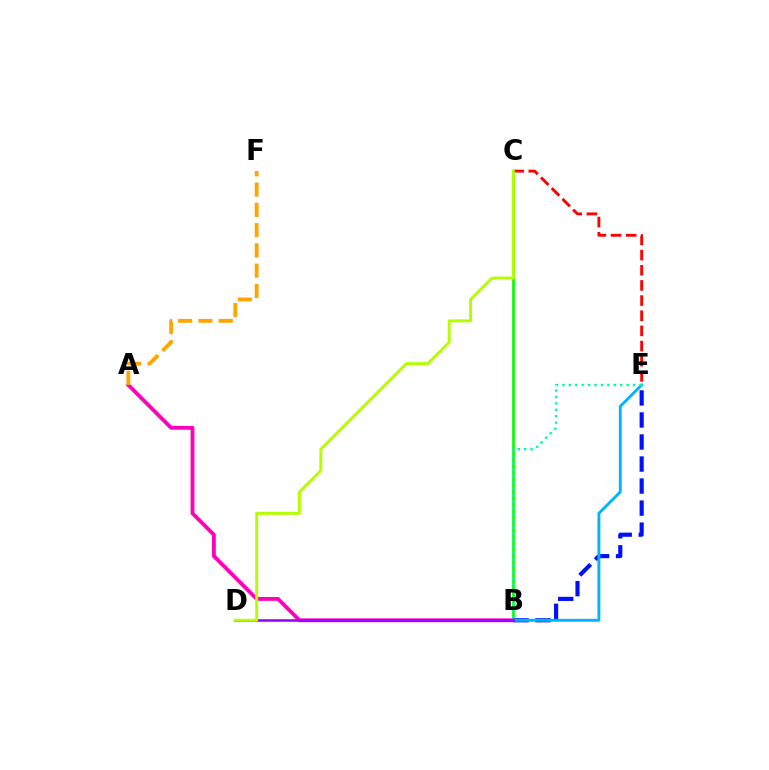{('B', 'C'): [{'color': '#08ff00', 'line_style': 'solid', 'thickness': 1.94}], ('C', 'E'): [{'color': '#ff0000', 'line_style': 'dashed', 'thickness': 2.06}], ('A', 'B'): [{'color': '#ff00bd', 'line_style': 'solid', 'thickness': 2.76}], ('B', 'E'): [{'color': '#0010ff', 'line_style': 'dashed', 'thickness': 2.99}, {'color': '#00b5ff', 'line_style': 'solid', 'thickness': 2.07}, {'color': '#00ff9d', 'line_style': 'dotted', 'thickness': 1.74}], ('B', 'D'): [{'color': '#9b00ff', 'line_style': 'solid', 'thickness': 1.85}], ('C', 'D'): [{'color': '#b3ff00', 'line_style': 'solid', 'thickness': 2.1}], ('A', 'F'): [{'color': '#ffa500', 'line_style': 'dashed', 'thickness': 2.75}]}